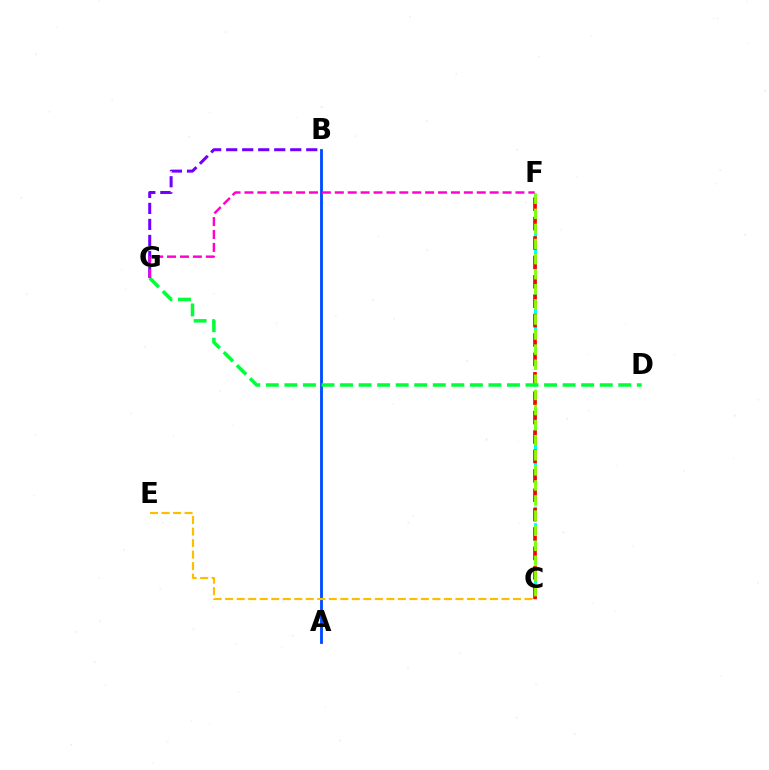{('A', 'B'): [{'color': '#004bff', 'line_style': 'solid', 'thickness': 2.03}], ('C', 'F'): [{'color': '#00fff6', 'line_style': 'dashed', 'thickness': 2.24}, {'color': '#ff0000', 'line_style': 'dashed', 'thickness': 2.64}, {'color': '#84ff00', 'line_style': 'dashed', 'thickness': 2.05}], ('B', 'G'): [{'color': '#7200ff', 'line_style': 'dashed', 'thickness': 2.18}], ('C', 'E'): [{'color': '#ffbd00', 'line_style': 'dashed', 'thickness': 1.56}], ('D', 'G'): [{'color': '#00ff39', 'line_style': 'dashed', 'thickness': 2.52}], ('F', 'G'): [{'color': '#ff00cf', 'line_style': 'dashed', 'thickness': 1.75}]}